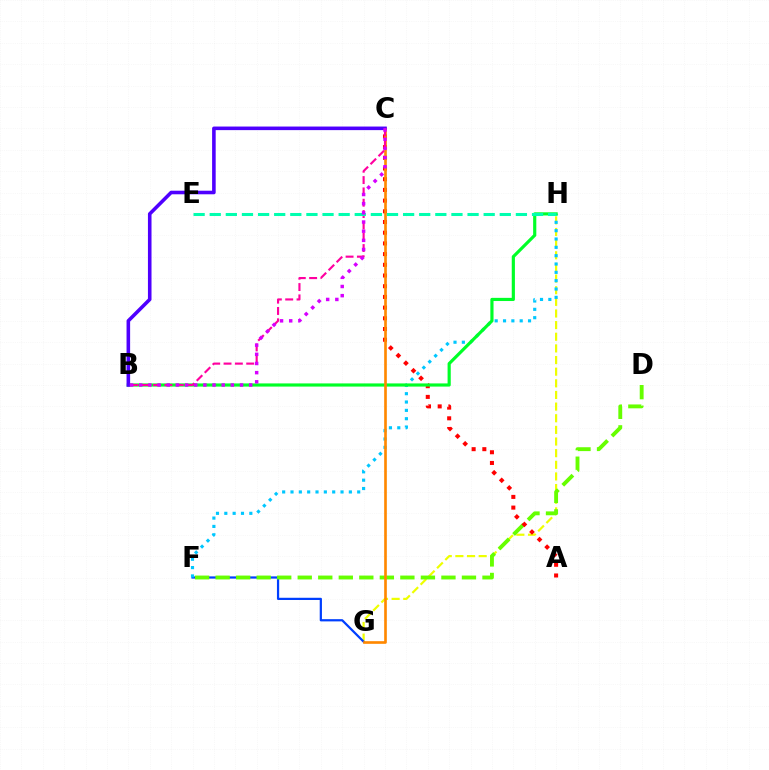{('G', 'H'): [{'color': '#eeff00', 'line_style': 'dashed', 'thickness': 1.58}], ('F', 'G'): [{'color': '#003fff', 'line_style': 'solid', 'thickness': 1.6}], ('D', 'F'): [{'color': '#66ff00', 'line_style': 'dashed', 'thickness': 2.79}], ('A', 'C'): [{'color': '#ff0000', 'line_style': 'dotted', 'thickness': 2.91}], ('F', 'H'): [{'color': '#00c7ff', 'line_style': 'dotted', 'thickness': 2.27}], ('B', 'H'): [{'color': '#00ff27', 'line_style': 'solid', 'thickness': 2.28}], ('C', 'G'): [{'color': '#ff8800', 'line_style': 'solid', 'thickness': 1.91}], ('B', 'C'): [{'color': '#4f00ff', 'line_style': 'solid', 'thickness': 2.58}, {'color': '#ff00a0', 'line_style': 'dashed', 'thickness': 1.54}, {'color': '#d600ff', 'line_style': 'dotted', 'thickness': 2.49}], ('E', 'H'): [{'color': '#00ffaf', 'line_style': 'dashed', 'thickness': 2.19}]}